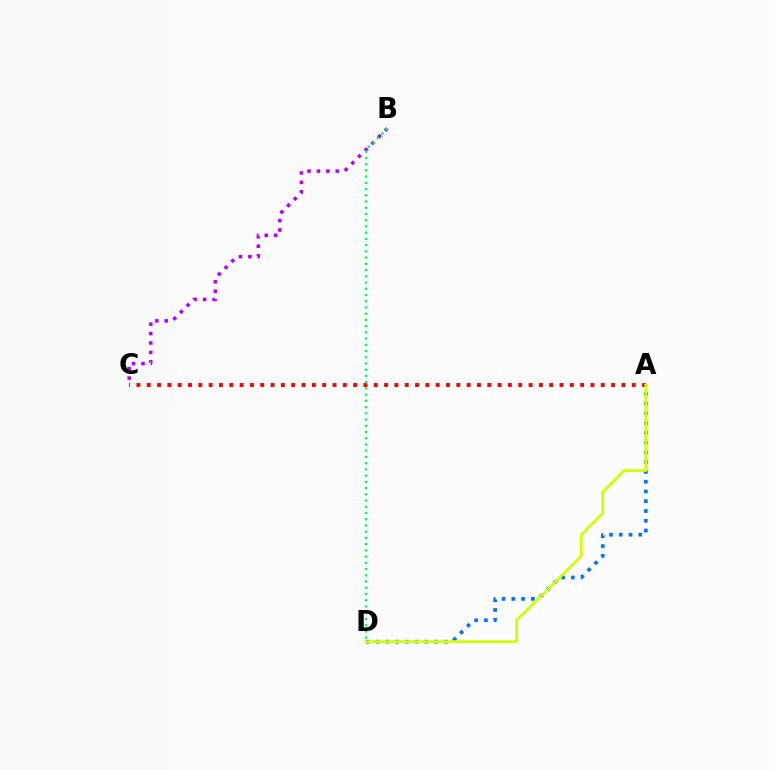{('A', 'C'): [{'color': '#ff0000', 'line_style': 'dotted', 'thickness': 2.8}], ('A', 'D'): [{'color': '#0074ff', 'line_style': 'dotted', 'thickness': 2.65}, {'color': '#d1ff00', 'line_style': 'solid', 'thickness': 2.01}], ('B', 'C'): [{'color': '#b900ff', 'line_style': 'dotted', 'thickness': 2.56}], ('B', 'D'): [{'color': '#00ff5c', 'line_style': 'dotted', 'thickness': 1.69}]}